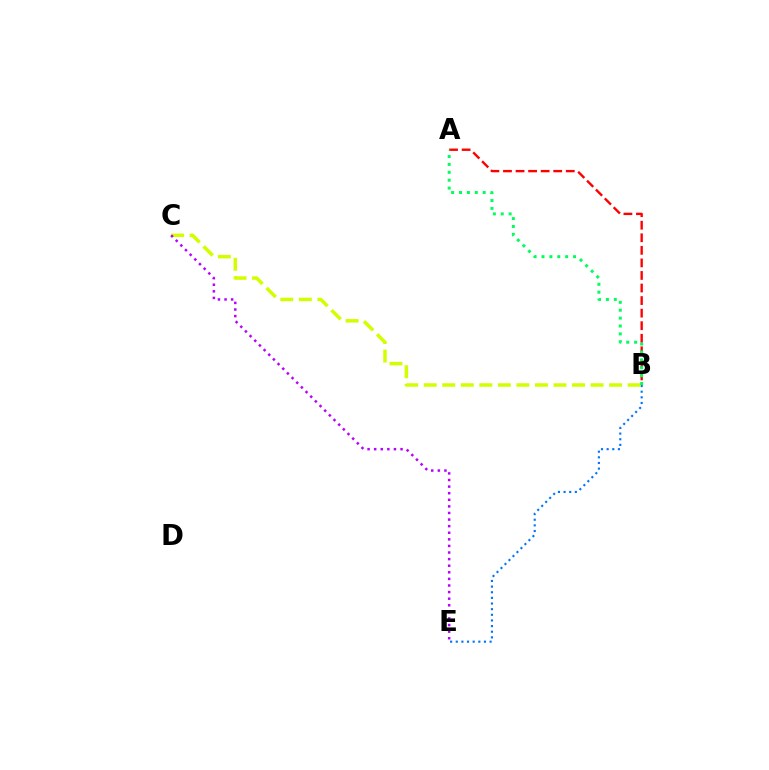{('B', 'E'): [{'color': '#0074ff', 'line_style': 'dotted', 'thickness': 1.53}], ('A', 'B'): [{'color': '#ff0000', 'line_style': 'dashed', 'thickness': 1.71}, {'color': '#00ff5c', 'line_style': 'dotted', 'thickness': 2.14}], ('B', 'C'): [{'color': '#d1ff00', 'line_style': 'dashed', 'thickness': 2.52}], ('C', 'E'): [{'color': '#b900ff', 'line_style': 'dotted', 'thickness': 1.79}]}